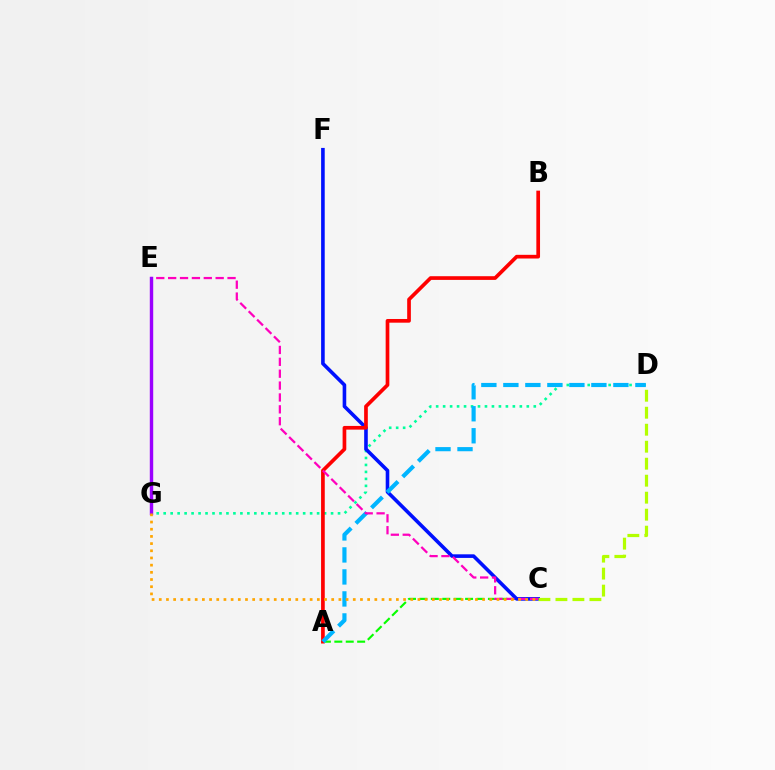{('A', 'C'): [{'color': '#08ff00', 'line_style': 'dashed', 'thickness': 1.55}], ('D', 'G'): [{'color': '#00ff9d', 'line_style': 'dotted', 'thickness': 1.89}], ('C', 'F'): [{'color': '#0010ff', 'line_style': 'solid', 'thickness': 2.59}], ('A', 'B'): [{'color': '#ff0000', 'line_style': 'solid', 'thickness': 2.65}], ('A', 'D'): [{'color': '#00b5ff', 'line_style': 'dashed', 'thickness': 2.99}], ('C', 'E'): [{'color': '#ff00bd', 'line_style': 'dashed', 'thickness': 1.61}], ('E', 'G'): [{'color': '#9b00ff', 'line_style': 'solid', 'thickness': 2.46}], ('C', 'D'): [{'color': '#b3ff00', 'line_style': 'dashed', 'thickness': 2.31}], ('C', 'G'): [{'color': '#ffa500', 'line_style': 'dotted', 'thickness': 1.95}]}